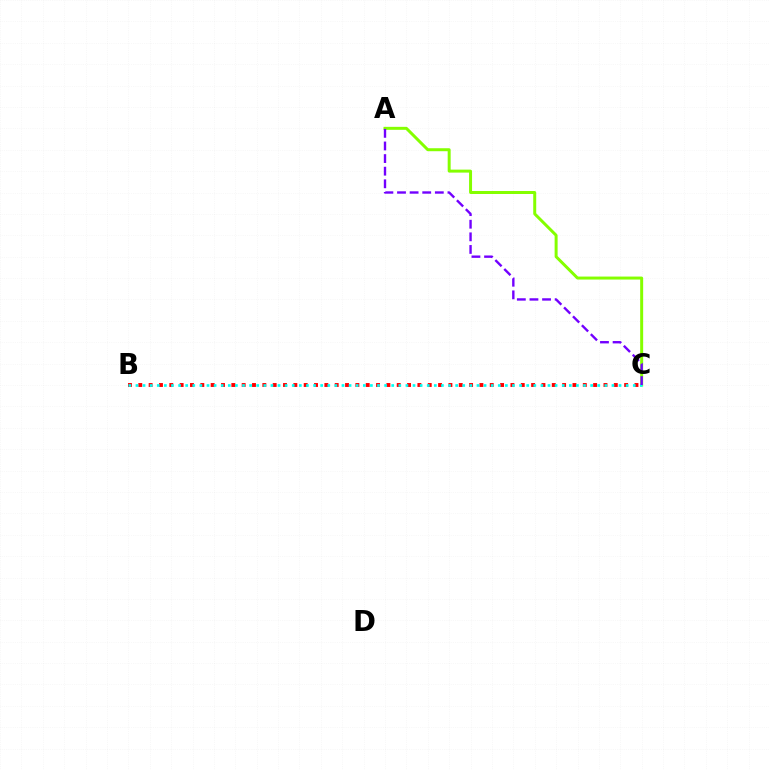{('A', 'C'): [{'color': '#84ff00', 'line_style': 'solid', 'thickness': 2.15}, {'color': '#7200ff', 'line_style': 'dashed', 'thickness': 1.71}], ('B', 'C'): [{'color': '#ff0000', 'line_style': 'dotted', 'thickness': 2.81}, {'color': '#00fff6', 'line_style': 'dotted', 'thickness': 1.93}]}